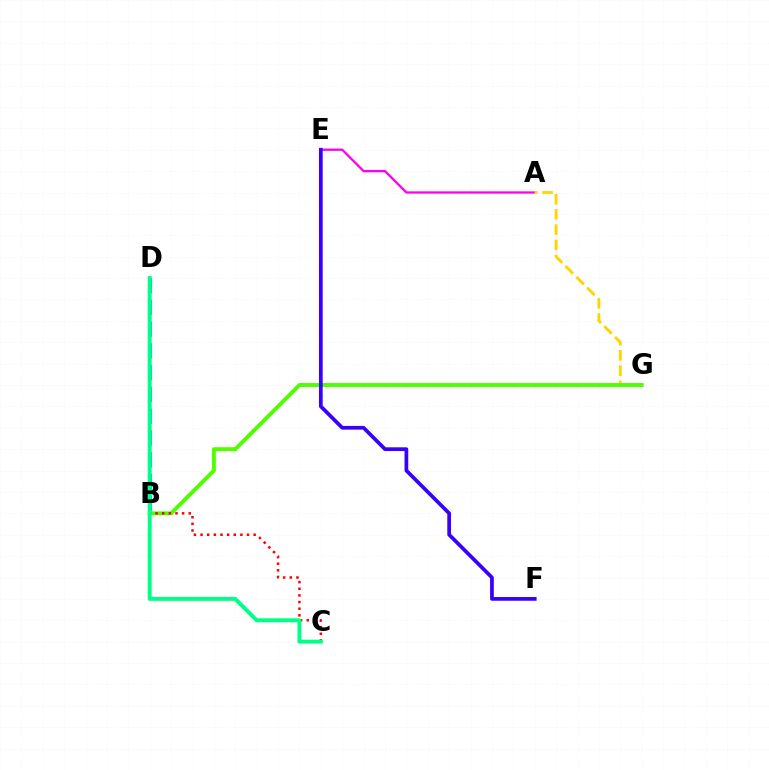{('A', 'E'): [{'color': '#ff00ed', 'line_style': 'solid', 'thickness': 1.65}], ('A', 'G'): [{'color': '#ffd500', 'line_style': 'dashed', 'thickness': 2.07}], ('B', 'G'): [{'color': '#4fff00', 'line_style': 'solid', 'thickness': 2.83}], ('E', 'F'): [{'color': '#3700ff', 'line_style': 'solid', 'thickness': 2.68}], ('B', 'C'): [{'color': '#ff0000', 'line_style': 'dotted', 'thickness': 1.8}], ('B', 'D'): [{'color': '#009eff', 'line_style': 'dashed', 'thickness': 2.96}], ('C', 'D'): [{'color': '#00ff86', 'line_style': 'solid', 'thickness': 2.83}]}